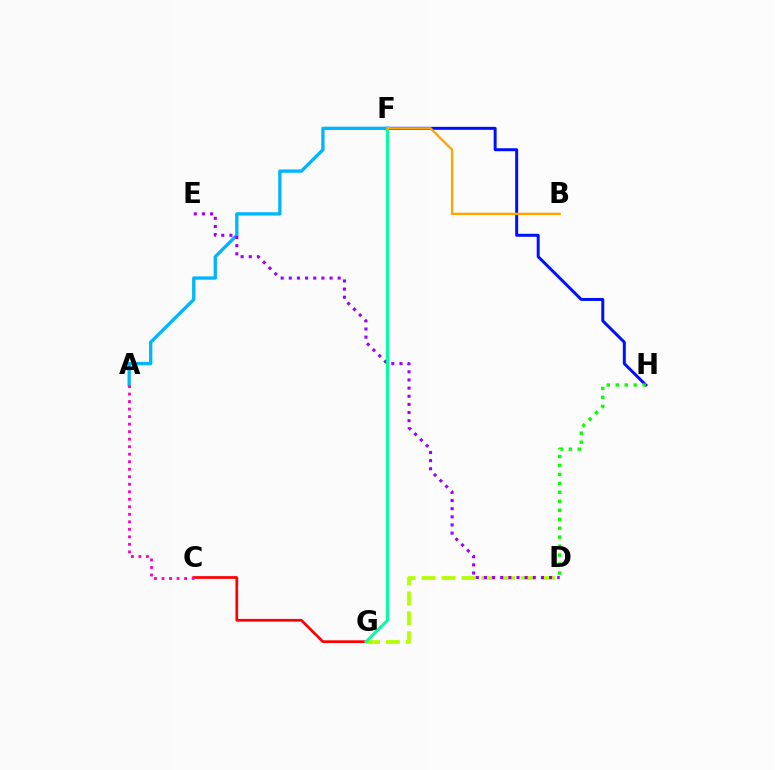{('C', 'G'): [{'color': '#ff0000', 'line_style': 'solid', 'thickness': 1.95}], ('F', 'H'): [{'color': '#0010ff', 'line_style': 'solid', 'thickness': 2.15}], ('A', 'F'): [{'color': '#00b5ff', 'line_style': 'solid', 'thickness': 2.38}], ('D', 'G'): [{'color': '#b3ff00', 'line_style': 'dashed', 'thickness': 2.71}], ('D', 'E'): [{'color': '#9b00ff', 'line_style': 'dotted', 'thickness': 2.21}], ('A', 'C'): [{'color': '#ff00bd', 'line_style': 'dotted', 'thickness': 2.04}], ('F', 'G'): [{'color': '#00ff9d', 'line_style': 'solid', 'thickness': 2.14}], ('D', 'H'): [{'color': '#08ff00', 'line_style': 'dotted', 'thickness': 2.43}], ('B', 'F'): [{'color': '#ffa500', 'line_style': 'solid', 'thickness': 1.7}]}